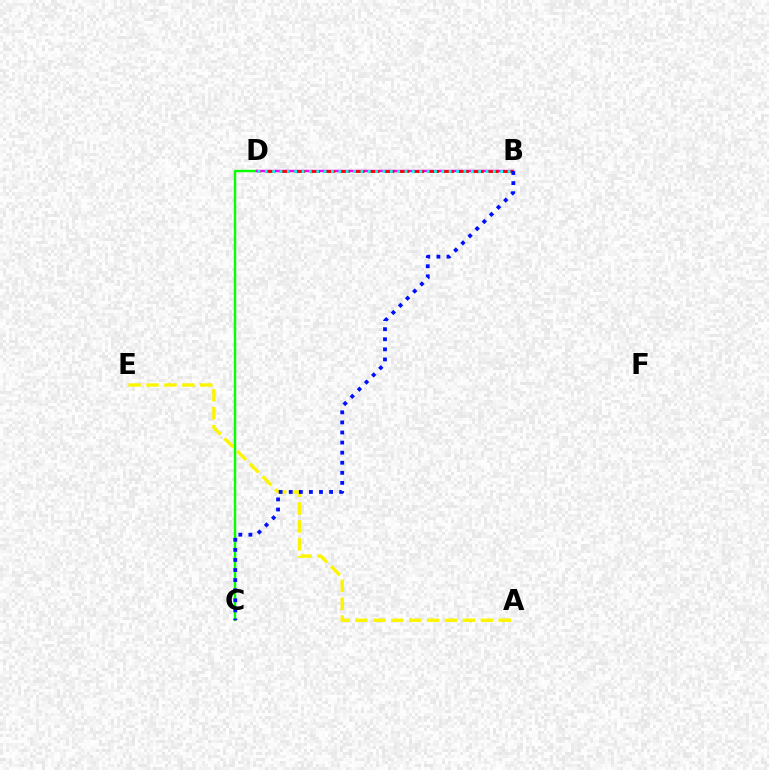{('A', 'E'): [{'color': '#fcf500', 'line_style': 'dashed', 'thickness': 2.43}], ('C', 'D'): [{'color': '#08ff00', 'line_style': 'solid', 'thickness': 1.74}], ('B', 'D'): [{'color': '#ee00ff', 'line_style': 'solid', 'thickness': 1.76}, {'color': '#ff0000', 'line_style': 'dashed', 'thickness': 2.02}, {'color': '#00fff6', 'line_style': 'dotted', 'thickness': 2.0}], ('B', 'C'): [{'color': '#0010ff', 'line_style': 'dotted', 'thickness': 2.74}]}